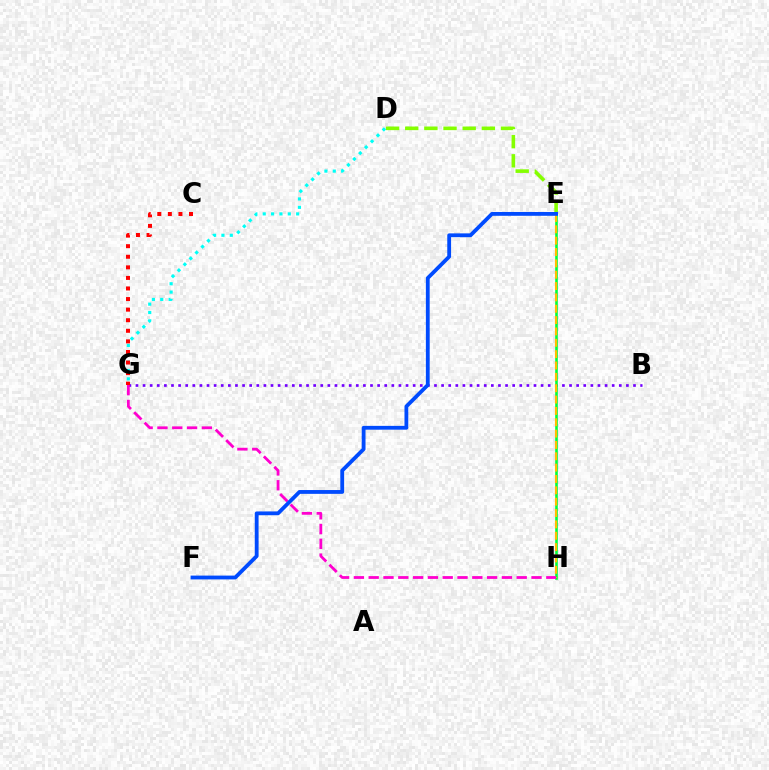{('D', 'E'): [{'color': '#84ff00', 'line_style': 'dashed', 'thickness': 2.6}], ('B', 'G'): [{'color': '#7200ff', 'line_style': 'dotted', 'thickness': 1.93}], ('D', 'G'): [{'color': '#00fff6', 'line_style': 'dotted', 'thickness': 2.27}], ('E', 'H'): [{'color': '#00ff39', 'line_style': 'solid', 'thickness': 1.87}, {'color': '#ffbd00', 'line_style': 'dashed', 'thickness': 1.54}], ('C', 'G'): [{'color': '#ff0000', 'line_style': 'dotted', 'thickness': 2.87}], ('G', 'H'): [{'color': '#ff00cf', 'line_style': 'dashed', 'thickness': 2.01}], ('E', 'F'): [{'color': '#004bff', 'line_style': 'solid', 'thickness': 2.75}]}